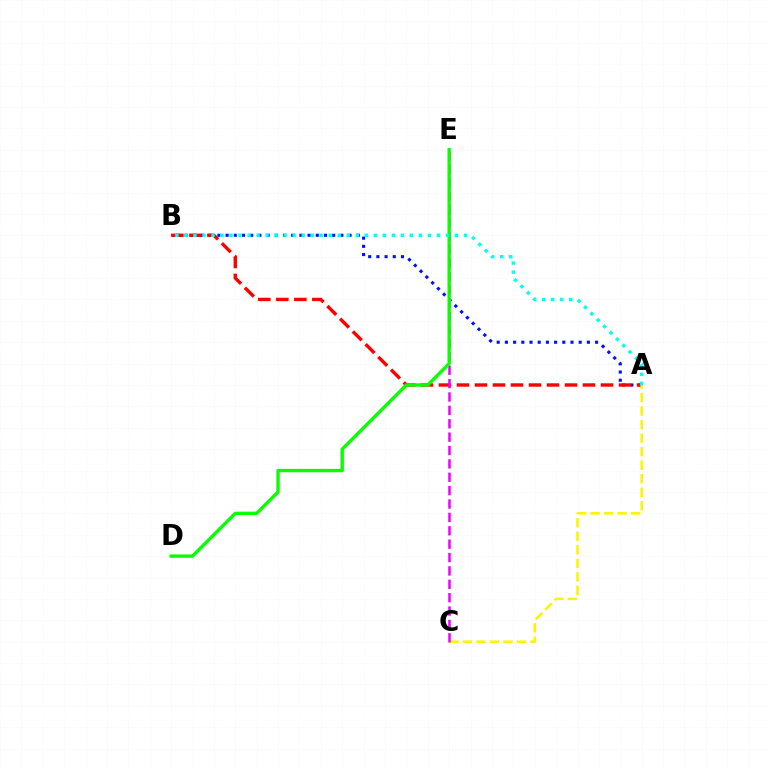{('A', 'B'): [{'color': '#0010ff', 'line_style': 'dotted', 'thickness': 2.23}, {'color': '#ff0000', 'line_style': 'dashed', 'thickness': 2.45}, {'color': '#00fff6', 'line_style': 'dotted', 'thickness': 2.45}], ('A', 'C'): [{'color': '#fcf500', 'line_style': 'dashed', 'thickness': 1.84}], ('C', 'E'): [{'color': '#ee00ff', 'line_style': 'dashed', 'thickness': 1.82}], ('D', 'E'): [{'color': '#08ff00', 'line_style': 'solid', 'thickness': 2.42}]}